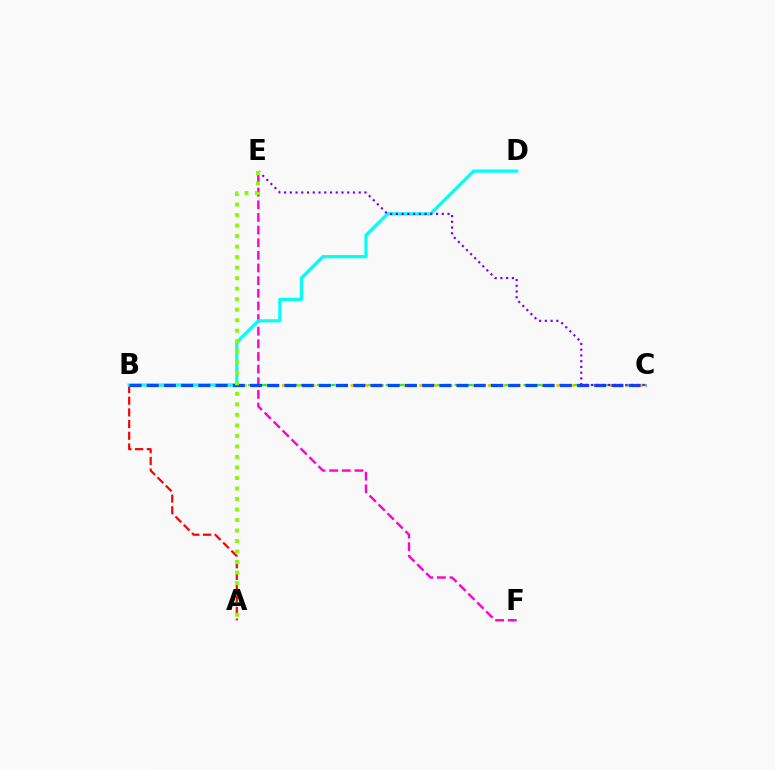{('A', 'B'): [{'color': '#ff0000', 'line_style': 'dashed', 'thickness': 1.59}], ('E', 'F'): [{'color': '#ff00cf', 'line_style': 'dashed', 'thickness': 1.72}], ('B', 'C'): [{'color': '#00ff39', 'line_style': 'dashed', 'thickness': 1.56}, {'color': '#ffbd00', 'line_style': 'dotted', 'thickness': 2.07}, {'color': '#004bff', 'line_style': 'dashed', 'thickness': 2.34}], ('B', 'D'): [{'color': '#00fff6', 'line_style': 'solid', 'thickness': 2.3}], ('C', 'E'): [{'color': '#7200ff', 'line_style': 'dotted', 'thickness': 1.56}], ('A', 'E'): [{'color': '#84ff00', 'line_style': 'dotted', 'thickness': 2.86}]}